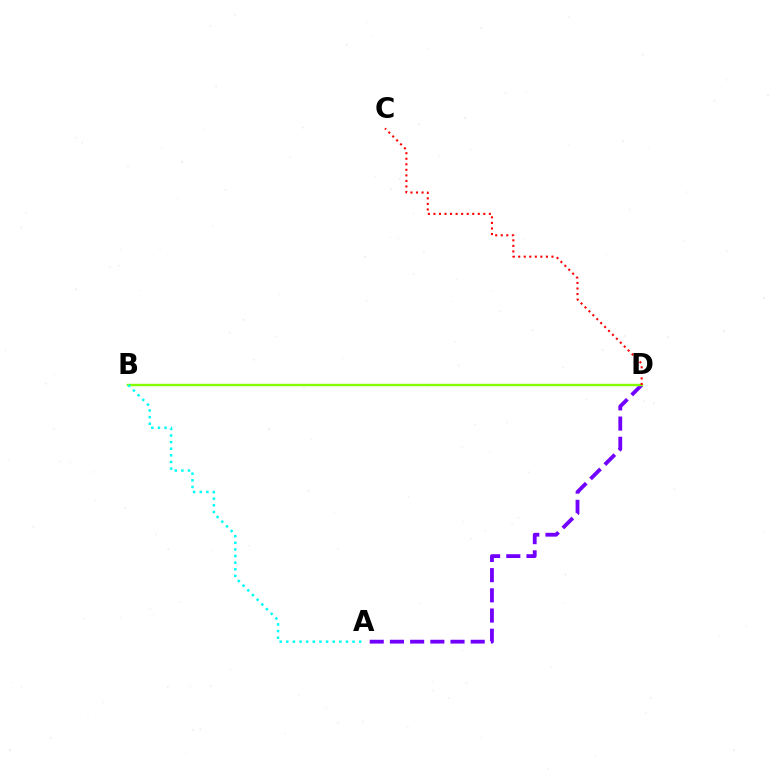{('A', 'D'): [{'color': '#7200ff', 'line_style': 'dashed', 'thickness': 2.74}], ('B', 'D'): [{'color': '#84ff00', 'line_style': 'solid', 'thickness': 1.72}], ('C', 'D'): [{'color': '#ff0000', 'line_style': 'dotted', 'thickness': 1.51}], ('A', 'B'): [{'color': '#00fff6', 'line_style': 'dotted', 'thickness': 1.8}]}